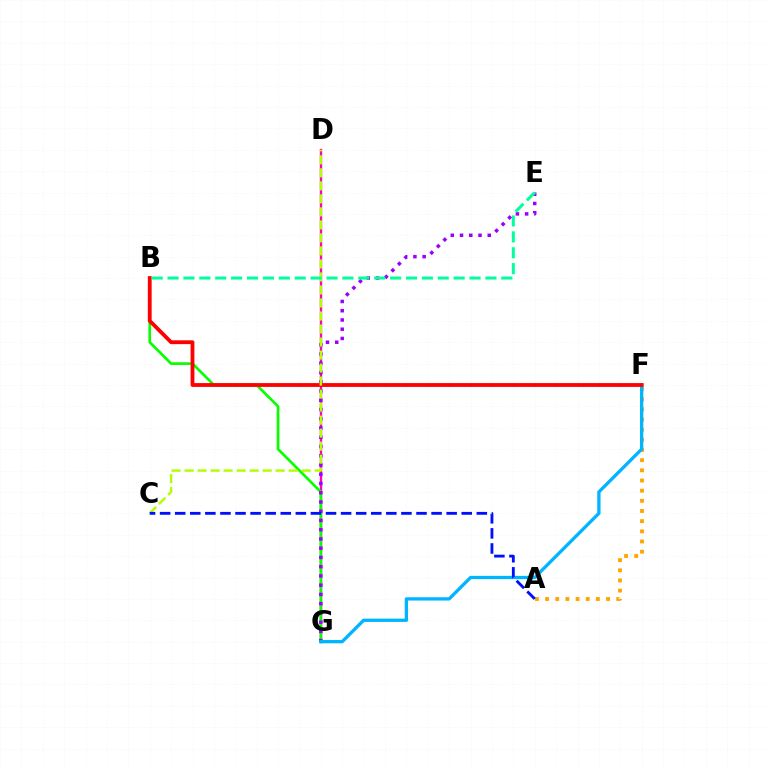{('D', 'G'): [{'color': '#ff00bd', 'line_style': 'solid', 'thickness': 1.71}], ('A', 'F'): [{'color': '#ffa500', 'line_style': 'dotted', 'thickness': 2.76}], ('B', 'G'): [{'color': '#08ff00', 'line_style': 'solid', 'thickness': 1.94}], ('E', 'G'): [{'color': '#9b00ff', 'line_style': 'dotted', 'thickness': 2.51}], ('F', 'G'): [{'color': '#00b5ff', 'line_style': 'solid', 'thickness': 2.37}], ('B', 'F'): [{'color': '#ff0000', 'line_style': 'solid', 'thickness': 2.74}], ('C', 'D'): [{'color': '#b3ff00', 'line_style': 'dashed', 'thickness': 1.77}], ('B', 'E'): [{'color': '#00ff9d', 'line_style': 'dashed', 'thickness': 2.16}], ('A', 'C'): [{'color': '#0010ff', 'line_style': 'dashed', 'thickness': 2.05}]}